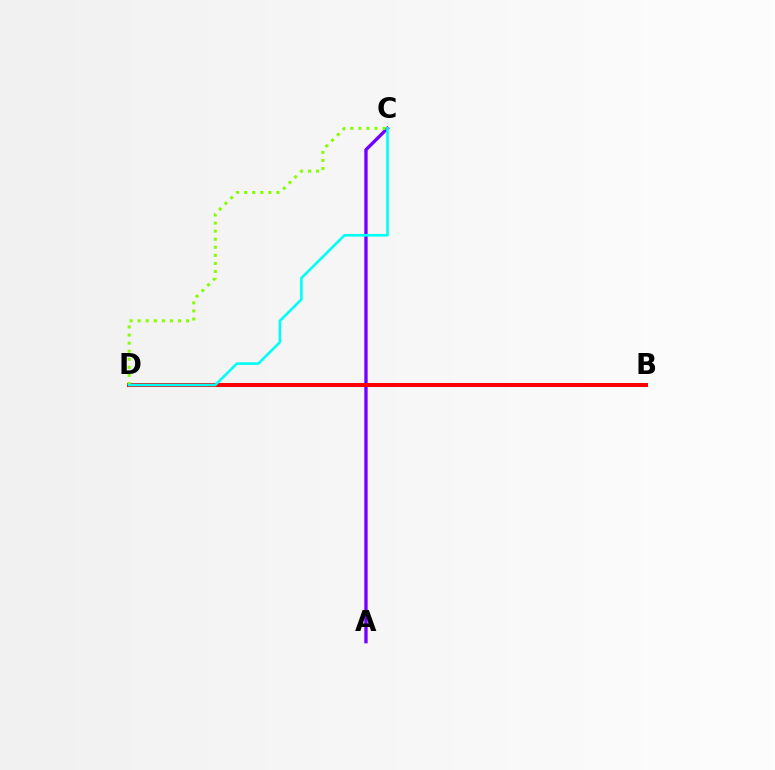{('A', 'C'): [{'color': '#7200ff', 'line_style': 'solid', 'thickness': 2.4}], ('B', 'D'): [{'color': '#ff0000', 'line_style': 'solid', 'thickness': 2.88}], ('C', 'D'): [{'color': '#84ff00', 'line_style': 'dotted', 'thickness': 2.19}, {'color': '#00fff6', 'line_style': 'solid', 'thickness': 1.88}]}